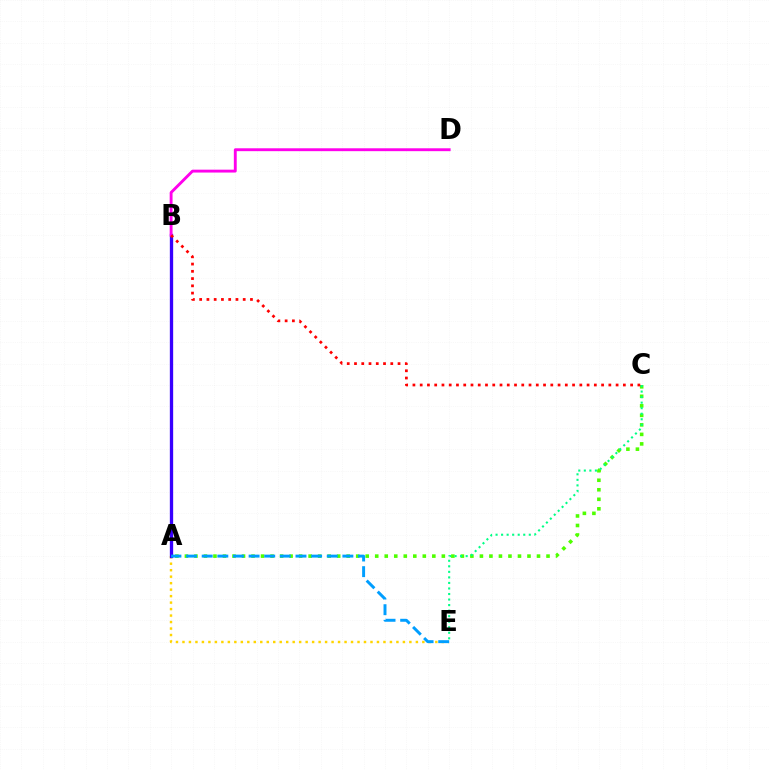{('A', 'E'): [{'color': '#ffd500', 'line_style': 'dotted', 'thickness': 1.76}, {'color': '#009eff', 'line_style': 'dashed', 'thickness': 2.12}], ('A', 'C'): [{'color': '#4fff00', 'line_style': 'dotted', 'thickness': 2.59}], ('A', 'B'): [{'color': '#3700ff', 'line_style': 'solid', 'thickness': 2.38}], ('B', 'D'): [{'color': '#ff00ed', 'line_style': 'solid', 'thickness': 2.08}], ('C', 'E'): [{'color': '#00ff86', 'line_style': 'dotted', 'thickness': 1.5}], ('B', 'C'): [{'color': '#ff0000', 'line_style': 'dotted', 'thickness': 1.97}]}